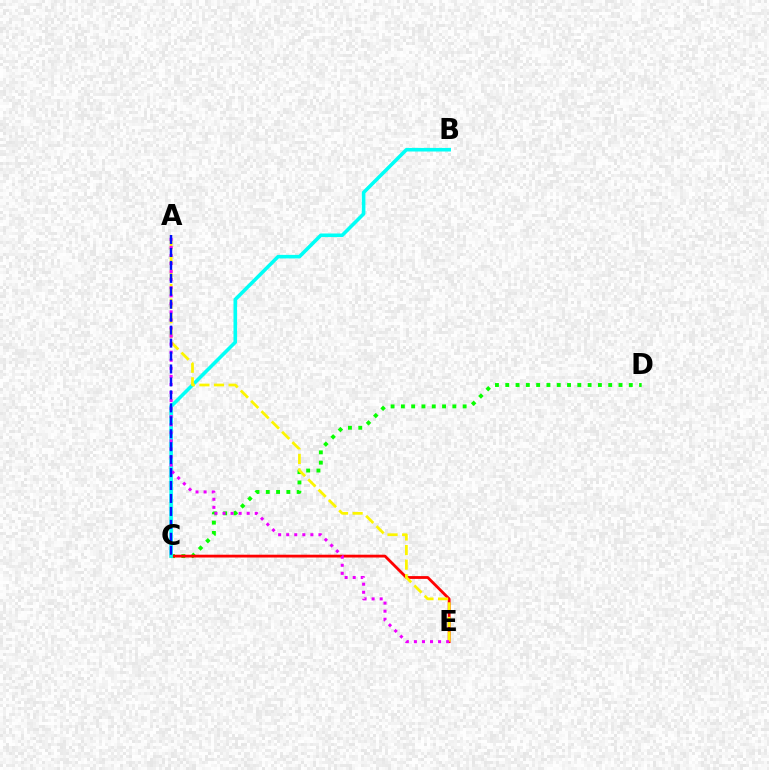{('C', 'D'): [{'color': '#08ff00', 'line_style': 'dotted', 'thickness': 2.8}], ('C', 'E'): [{'color': '#ff0000', 'line_style': 'solid', 'thickness': 2.02}], ('B', 'C'): [{'color': '#00fff6', 'line_style': 'solid', 'thickness': 2.57}], ('A', 'E'): [{'color': '#fcf500', 'line_style': 'dashed', 'thickness': 1.98}, {'color': '#ee00ff', 'line_style': 'dotted', 'thickness': 2.19}], ('A', 'C'): [{'color': '#0010ff', 'line_style': 'dashed', 'thickness': 1.76}]}